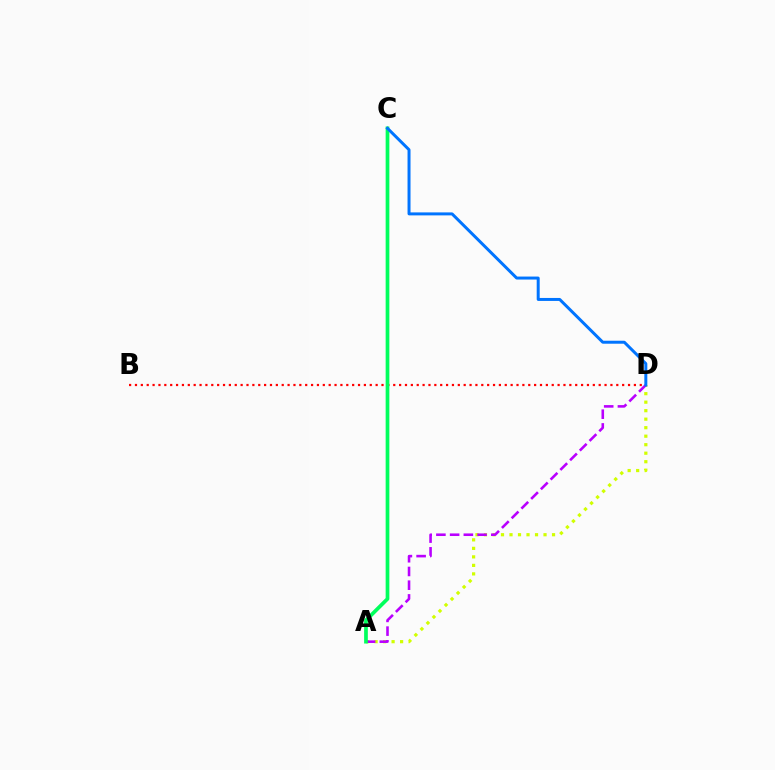{('B', 'D'): [{'color': '#ff0000', 'line_style': 'dotted', 'thickness': 1.59}], ('A', 'D'): [{'color': '#d1ff00', 'line_style': 'dotted', 'thickness': 2.31}, {'color': '#b900ff', 'line_style': 'dashed', 'thickness': 1.86}], ('A', 'C'): [{'color': '#00ff5c', 'line_style': 'solid', 'thickness': 2.67}], ('C', 'D'): [{'color': '#0074ff', 'line_style': 'solid', 'thickness': 2.15}]}